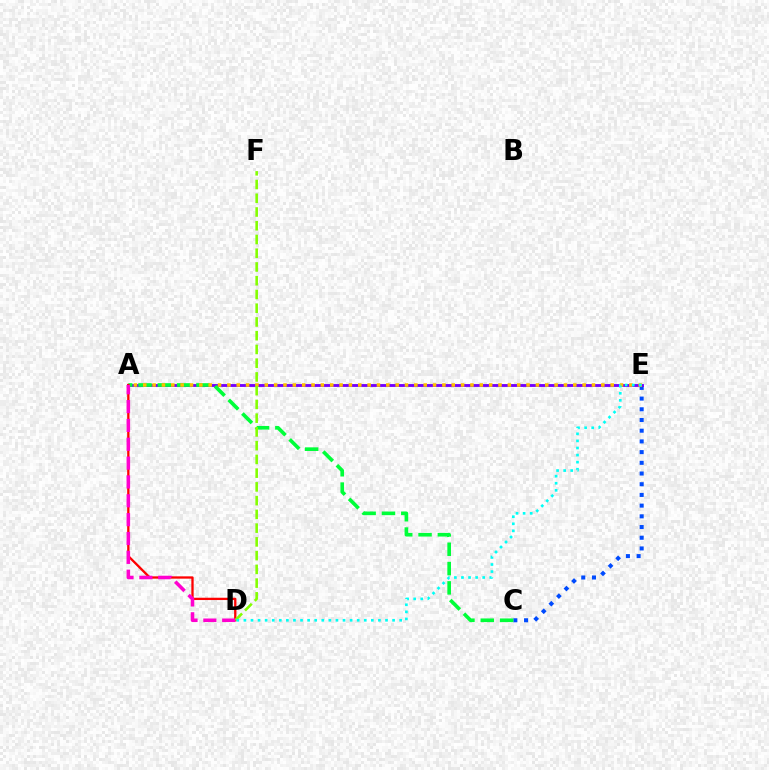{('C', 'E'): [{'color': '#004bff', 'line_style': 'dotted', 'thickness': 2.91}], ('A', 'E'): [{'color': '#7200ff', 'line_style': 'solid', 'thickness': 2.05}, {'color': '#ffbd00', 'line_style': 'dotted', 'thickness': 2.54}], ('A', 'C'): [{'color': '#00ff39', 'line_style': 'dashed', 'thickness': 2.62}], ('A', 'D'): [{'color': '#ff0000', 'line_style': 'solid', 'thickness': 1.66}, {'color': '#ff00cf', 'line_style': 'dashed', 'thickness': 2.56}], ('D', 'F'): [{'color': '#84ff00', 'line_style': 'dashed', 'thickness': 1.87}], ('D', 'E'): [{'color': '#00fff6', 'line_style': 'dotted', 'thickness': 1.92}]}